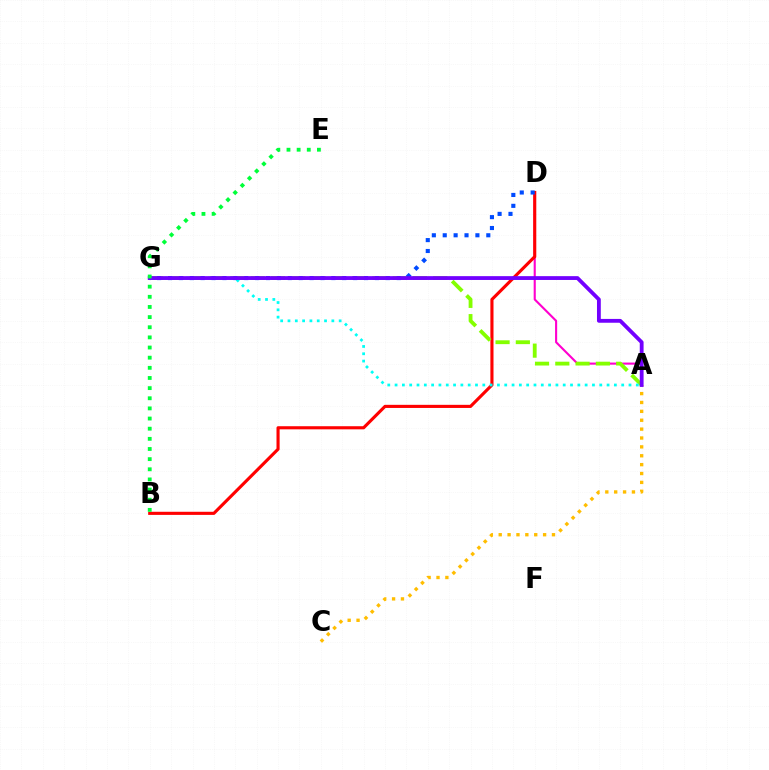{('A', 'D'): [{'color': '#ff00cf', 'line_style': 'solid', 'thickness': 1.51}], ('B', 'D'): [{'color': '#ff0000', 'line_style': 'solid', 'thickness': 2.25}], ('A', 'G'): [{'color': '#84ff00', 'line_style': 'dashed', 'thickness': 2.76}, {'color': '#00fff6', 'line_style': 'dotted', 'thickness': 1.99}, {'color': '#7200ff', 'line_style': 'solid', 'thickness': 2.75}], ('A', 'C'): [{'color': '#ffbd00', 'line_style': 'dotted', 'thickness': 2.41}], ('D', 'G'): [{'color': '#004bff', 'line_style': 'dotted', 'thickness': 2.96}], ('B', 'E'): [{'color': '#00ff39', 'line_style': 'dotted', 'thickness': 2.76}]}